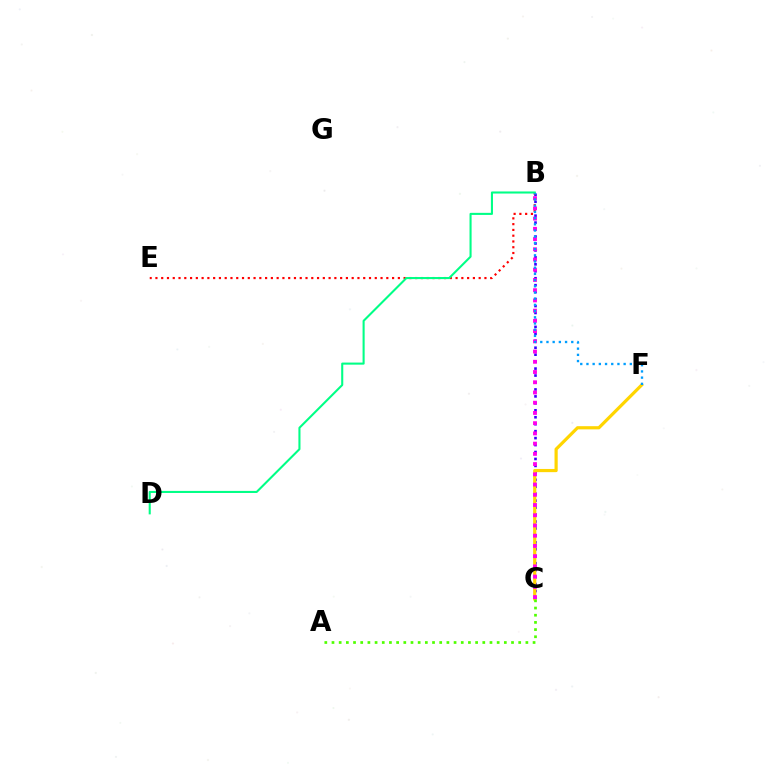{('B', 'C'): [{'color': '#3700ff', 'line_style': 'dotted', 'thickness': 1.89}, {'color': '#ff00ed', 'line_style': 'dotted', 'thickness': 2.78}], ('C', 'F'): [{'color': '#ffd500', 'line_style': 'solid', 'thickness': 2.3}], ('B', 'E'): [{'color': '#ff0000', 'line_style': 'dotted', 'thickness': 1.57}], ('B', 'D'): [{'color': '#00ff86', 'line_style': 'solid', 'thickness': 1.5}], ('A', 'C'): [{'color': '#4fff00', 'line_style': 'dotted', 'thickness': 1.95}], ('B', 'F'): [{'color': '#009eff', 'line_style': 'dotted', 'thickness': 1.68}]}